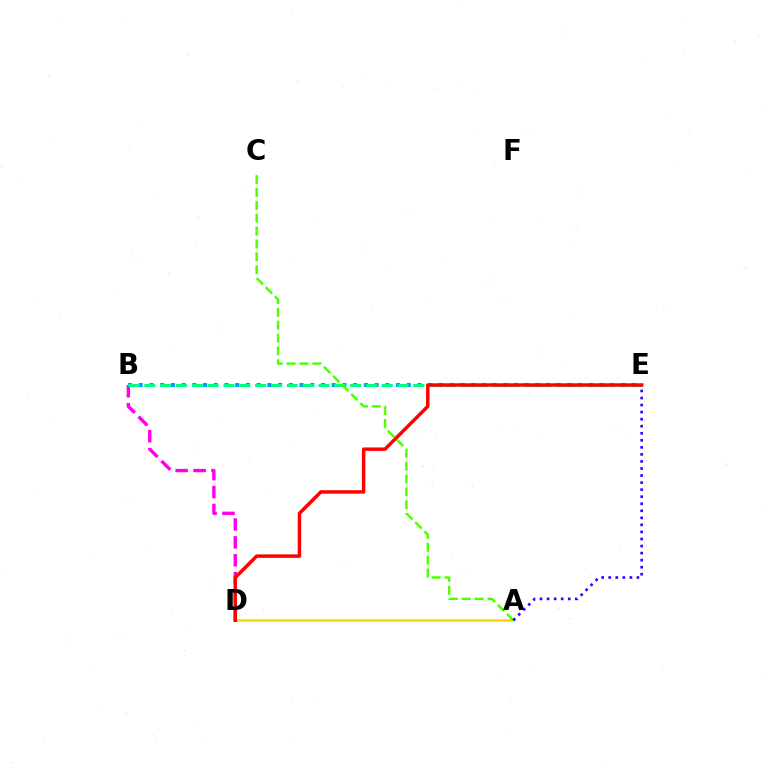{('B', 'D'): [{'color': '#ff00ed', 'line_style': 'dashed', 'thickness': 2.43}], ('B', 'E'): [{'color': '#009eff', 'line_style': 'dotted', 'thickness': 2.91}, {'color': '#00ff86', 'line_style': 'dashed', 'thickness': 2.15}], ('A', 'D'): [{'color': '#ffd500', 'line_style': 'solid', 'thickness': 1.89}], ('A', 'C'): [{'color': '#4fff00', 'line_style': 'dashed', 'thickness': 1.75}], ('A', 'E'): [{'color': '#3700ff', 'line_style': 'dotted', 'thickness': 1.91}], ('D', 'E'): [{'color': '#ff0000', 'line_style': 'solid', 'thickness': 2.49}]}